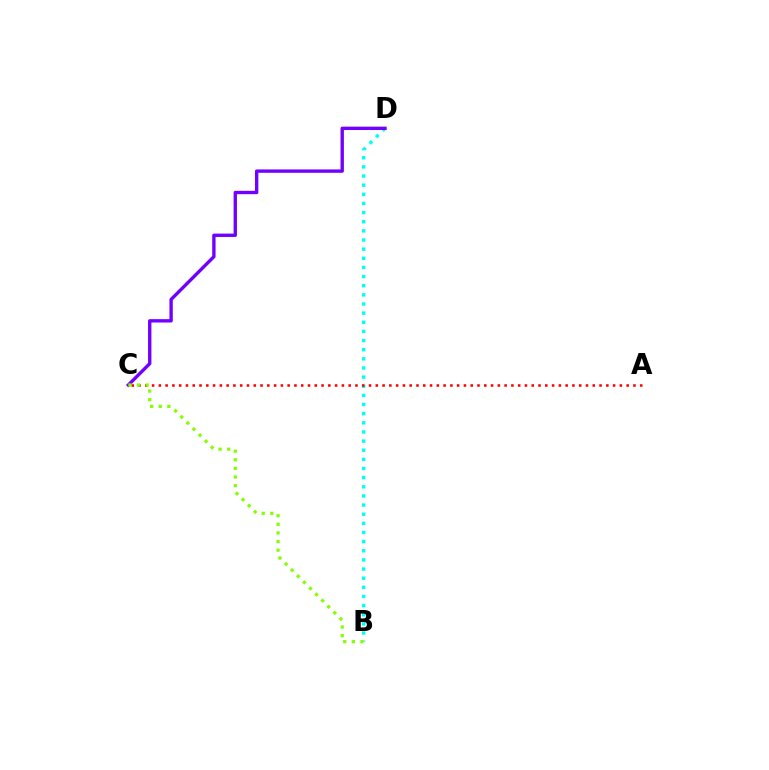{('B', 'D'): [{'color': '#00fff6', 'line_style': 'dotted', 'thickness': 2.48}], ('A', 'C'): [{'color': '#ff0000', 'line_style': 'dotted', 'thickness': 1.84}], ('C', 'D'): [{'color': '#7200ff', 'line_style': 'solid', 'thickness': 2.42}], ('B', 'C'): [{'color': '#84ff00', 'line_style': 'dotted', 'thickness': 2.34}]}